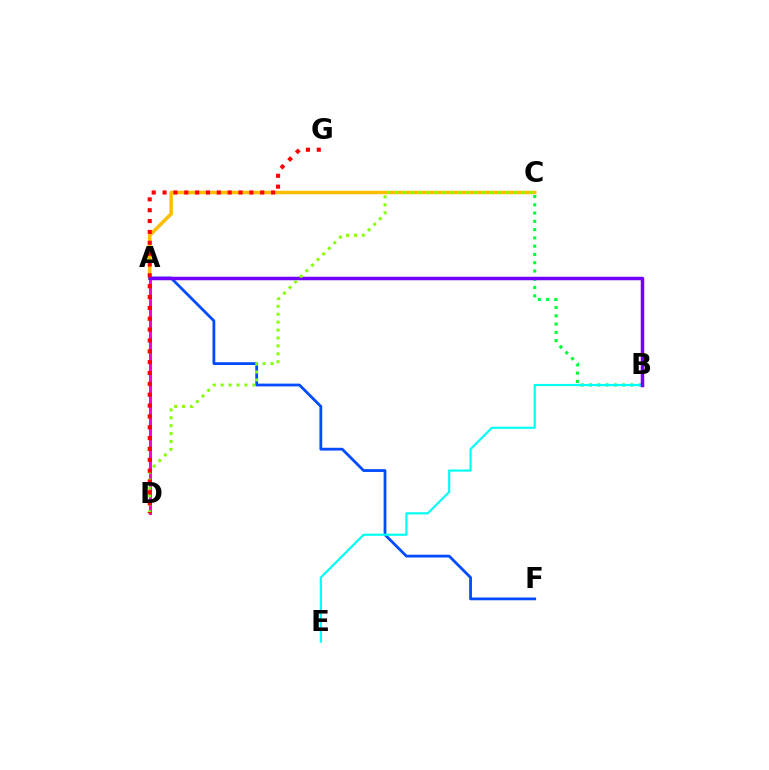{('A', 'C'): [{'color': '#ffbd00', 'line_style': 'solid', 'thickness': 2.52}], ('A', 'F'): [{'color': '#004bff', 'line_style': 'solid', 'thickness': 2.0}], ('B', 'C'): [{'color': '#00ff39', 'line_style': 'dotted', 'thickness': 2.25}], ('A', 'D'): [{'color': '#ff00cf', 'line_style': 'solid', 'thickness': 2.19}], ('B', 'E'): [{'color': '#00fff6', 'line_style': 'solid', 'thickness': 1.56}], ('A', 'B'): [{'color': '#7200ff', 'line_style': 'solid', 'thickness': 2.52}], ('C', 'D'): [{'color': '#84ff00', 'line_style': 'dotted', 'thickness': 2.15}], ('D', 'G'): [{'color': '#ff0000', 'line_style': 'dotted', 'thickness': 2.95}]}